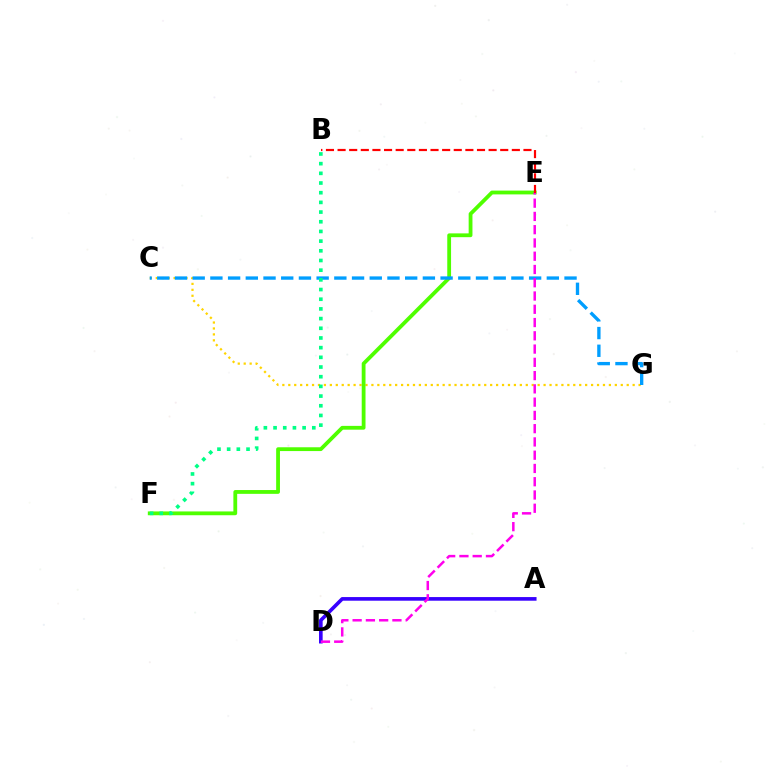{('C', 'G'): [{'color': '#ffd500', 'line_style': 'dotted', 'thickness': 1.61}, {'color': '#009eff', 'line_style': 'dashed', 'thickness': 2.41}], ('E', 'F'): [{'color': '#4fff00', 'line_style': 'solid', 'thickness': 2.74}], ('A', 'D'): [{'color': '#3700ff', 'line_style': 'solid', 'thickness': 2.62}], ('D', 'E'): [{'color': '#ff00ed', 'line_style': 'dashed', 'thickness': 1.8}], ('B', 'F'): [{'color': '#00ff86', 'line_style': 'dotted', 'thickness': 2.63}], ('B', 'E'): [{'color': '#ff0000', 'line_style': 'dashed', 'thickness': 1.58}]}